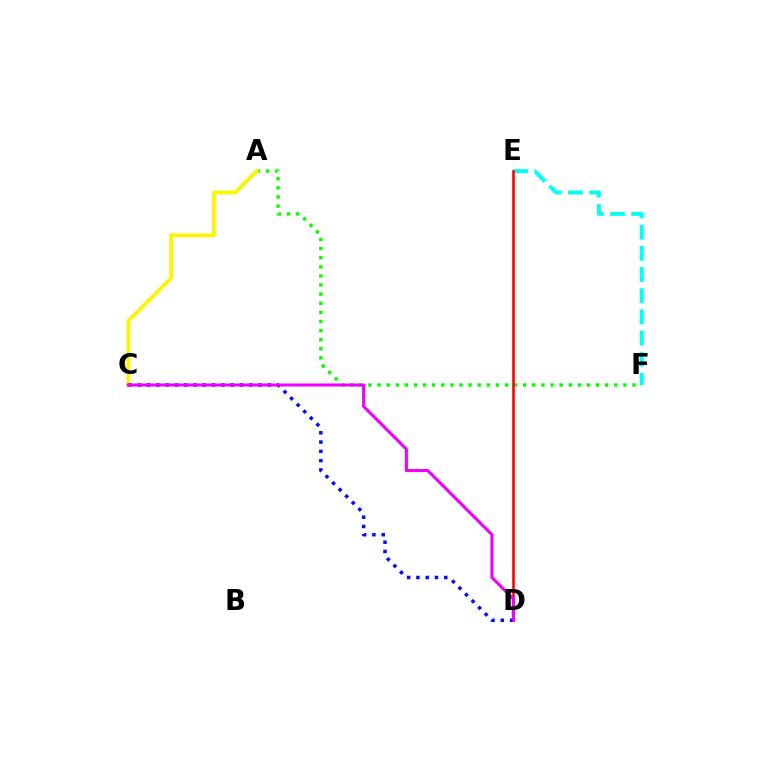{('E', 'F'): [{'color': '#00fff6', 'line_style': 'dashed', 'thickness': 2.88}], ('A', 'F'): [{'color': '#08ff00', 'line_style': 'dotted', 'thickness': 2.47}], ('A', 'C'): [{'color': '#fcf500', 'line_style': 'solid', 'thickness': 2.73}], ('D', 'E'): [{'color': '#ff0000', 'line_style': 'solid', 'thickness': 1.86}], ('C', 'D'): [{'color': '#0010ff', 'line_style': 'dotted', 'thickness': 2.52}, {'color': '#ee00ff', 'line_style': 'solid', 'thickness': 2.2}]}